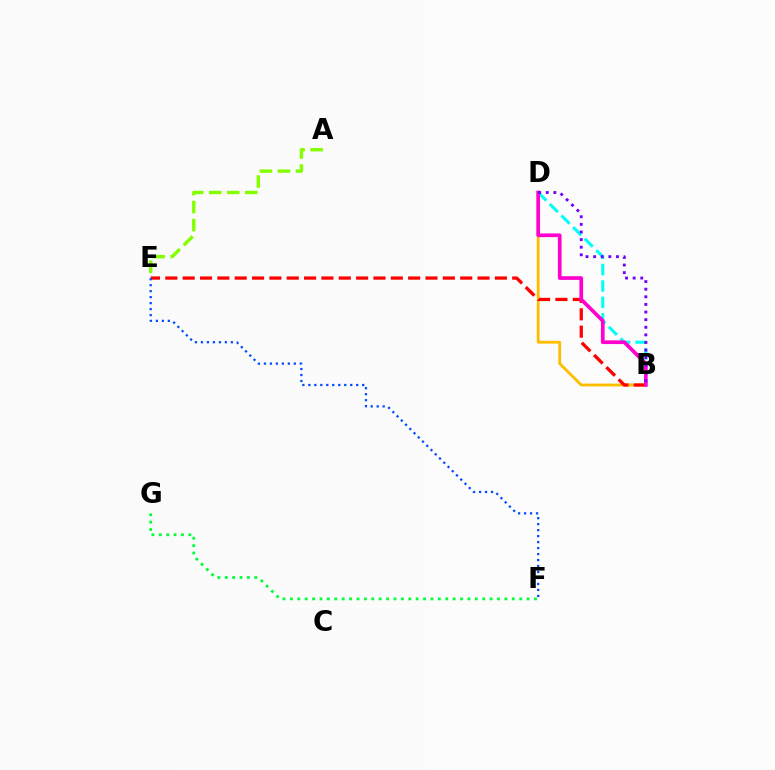{('B', 'D'): [{'color': '#ffbd00', 'line_style': 'solid', 'thickness': 2.03}, {'color': '#00fff6', 'line_style': 'dashed', 'thickness': 2.23}, {'color': '#ff00cf', 'line_style': 'solid', 'thickness': 2.65}, {'color': '#7200ff', 'line_style': 'dotted', 'thickness': 2.07}], ('F', 'G'): [{'color': '#00ff39', 'line_style': 'dotted', 'thickness': 2.01}], ('A', 'E'): [{'color': '#84ff00', 'line_style': 'dashed', 'thickness': 2.45}], ('B', 'E'): [{'color': '#ff0000', 'line_style': 'dashed', 'thickness': 2.36}], ('E', 'F'): [{'color': '#004bff', 'line_style': 'dotted', 'thickness': 1.63}]}